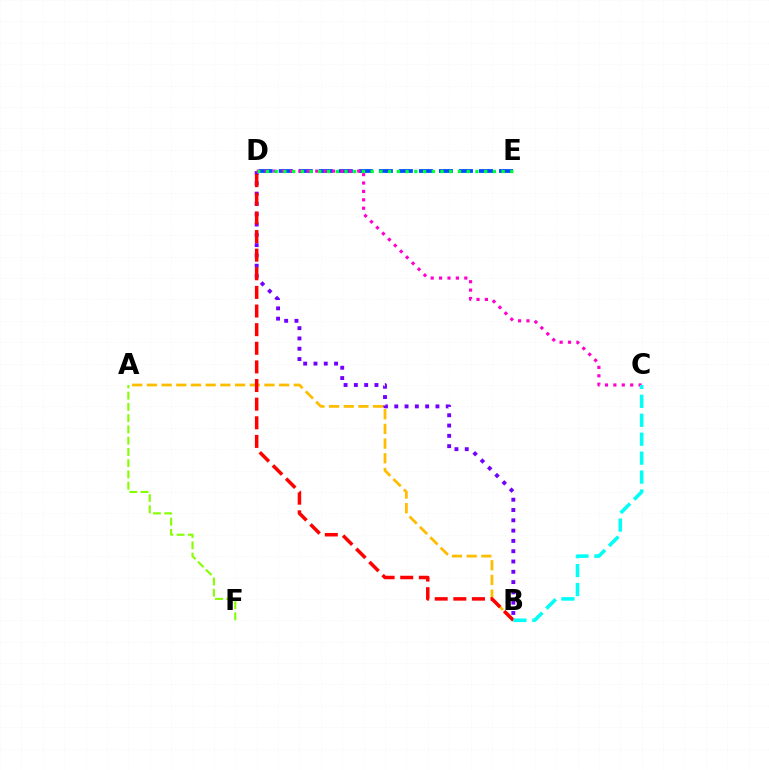{('D', 'E'): [{'color': '#004bff', 'line_style': 'dashed', 'thickness': 2.72}, {'color': '#00ff39', 'line_style': 'dotted', 'thickness': 2.37}], ('A', 'F'): [{'color': '#84ff00', 'line_style': 'dashed', 'thickness': 1.53}], ('B', 'D'): [{'color': '#7200ff', 'line_style': 'dotted', 'thickness': 2.8}, {'color': '#ff0000', 'line_style': 'dashed', 'thickness': 2.53}], ('C', 'D'): [{'color': '#ff00cf', 'line_style': 'dotted', 'thickness': 2.28}], ('A', 'B'): [{'color': '#ffbd00', 'line_style': 'dashed', 'thickness': 2.0}], ('B', 'C'): [{'color': '#00fff6', 'line_style': 'dashed', 'thickness': 2.57}]}